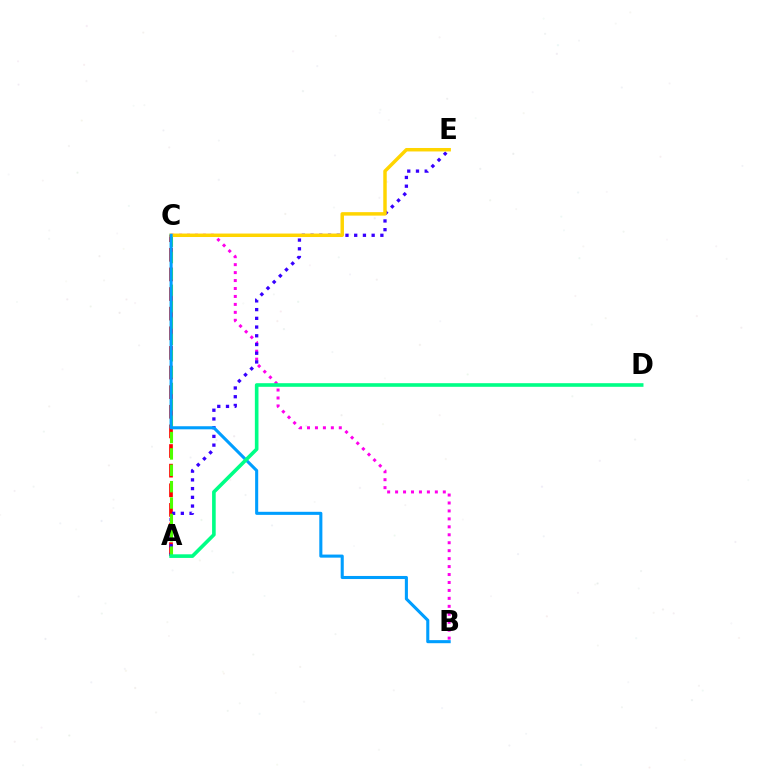{('B', 'C'): [{'color': '#ff00ed', 'line_style': 'dotted', 'thickness': 2.16}, {'color': '#009eff', 'line_style': 'solid', 'thickness': 2.21}], ('A', 'C'): [{'color': '#ff0000', 'line_style': 'dashed', 'thickness': 2.67}, {'color': '#4fff00', 'line_style': 'dashed', 'thickness': 2.22}], ('A', 'E'): [{'color': '#3700ff', 'line_style': 'dotted', 'thickness': 2.37}], ('C', 'E'): [{'color': '#ffd500', 'line_style': 'solid', 'thickness': 2.5}], ('A', 'D'): [{'color': '#00ff86', 'line_style': 'solid', 'thickness': 2.6}]}